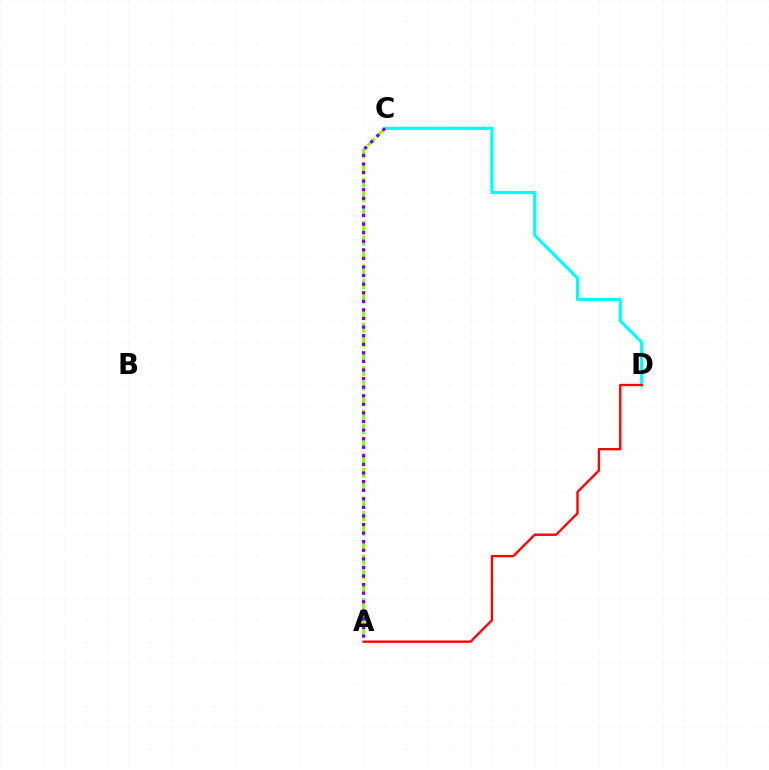{('C', 'D'): [{'color': '#00fff6', 'line_style': 'solid', 'thickness': 2.26}], ('A', 'C'): [{'color': '#84ff00', 'line_style': 'dashed', 'thickness': 1.97}, {'color': '#7200ff', 'line_style': 'dotted', 'thickness': 2.33}], ('A', 'D'): [{'color': '#ff0000', 'line_style': 'solid', 'thickness': 1.69}]}